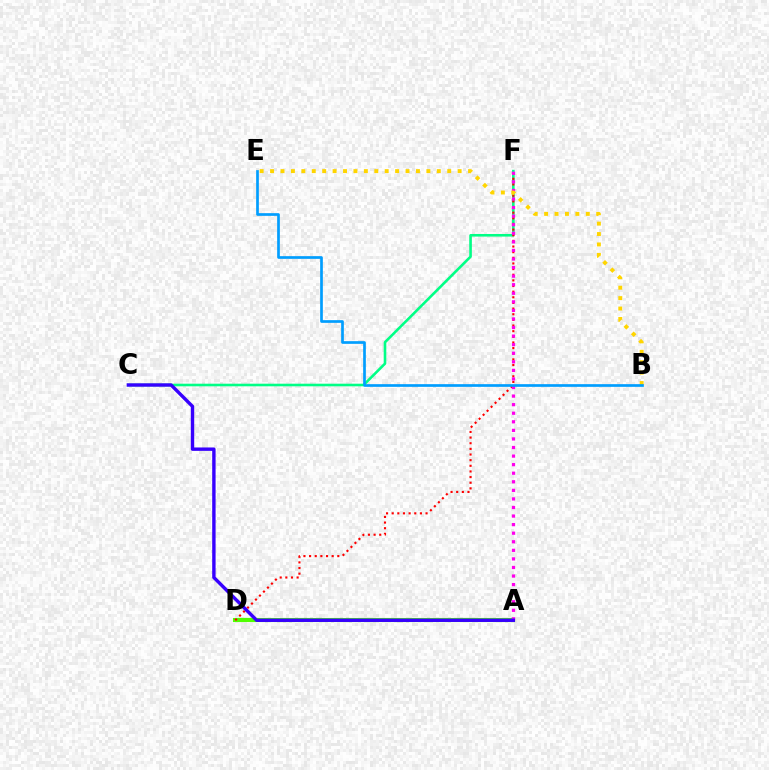{('C', 'F'): [{'color': '#00ff86', 'line_style': 'solid', 'thickness': 1.87}], ('A', 'D'): [{'color': '#4fff00', 'line_style': 'solid', 'thickness': 2.97}], ('D', 'F'): [{'color': '#ff0000', 'line_style': 'dotted', 'thickness': 1.53}], ('A', 'F'): [{'color': '#ff00ed', 'line_style': 'dotted', 'thickness': 2.33}], ('B', 'E'): [{'color': '#ffd500', 'line_style': 'dotted', 'thickness': 2.83}, {'color': '#009eff', 'line_style': 'solid', 'thickness': 1.94}], ('A', 'C'): [{'color': '#3700ff', 'line_style': 'solid', 'thickness': 2.44}]}